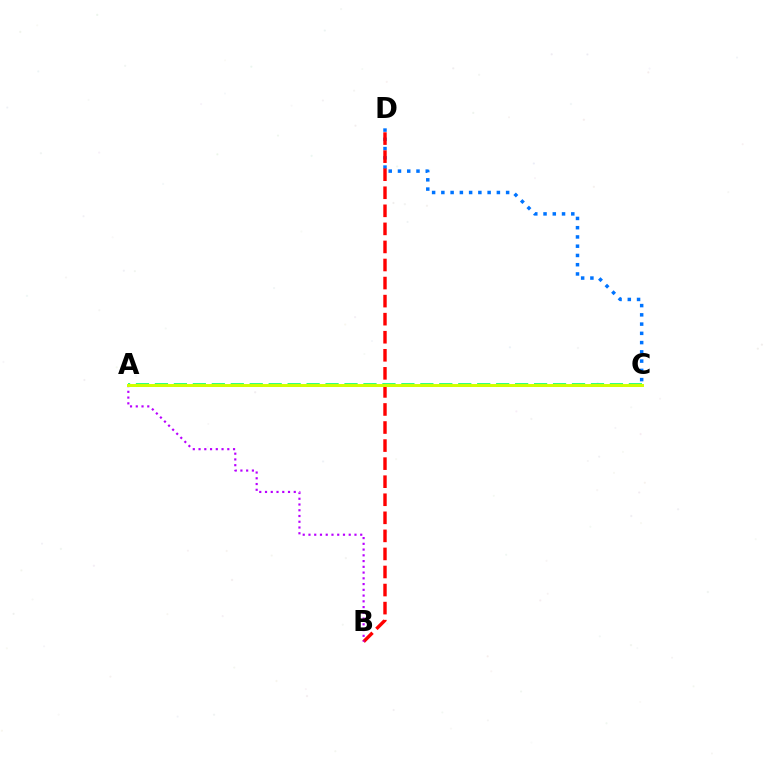{('C', 'D'): [{'color': '#0074ff', 'line_style': 'dotted', 'thickness': 2.51}], ('A', 'C'): [{'color': '#00ff5c', 'line_style': 'dashed', 'thickness': 2.58}, {'color': '#d1ff00', 'line_style': 'solid', 'thickness': 2.14}], ('B', 'D'): [{'color': '#ff0000', 'line_style': 'dashed', 'thickness': 2.45}], ('A', 'B'): [{'color': '#b900ff', 'line_style': 'dotted', 'thickness': 1.56}]}